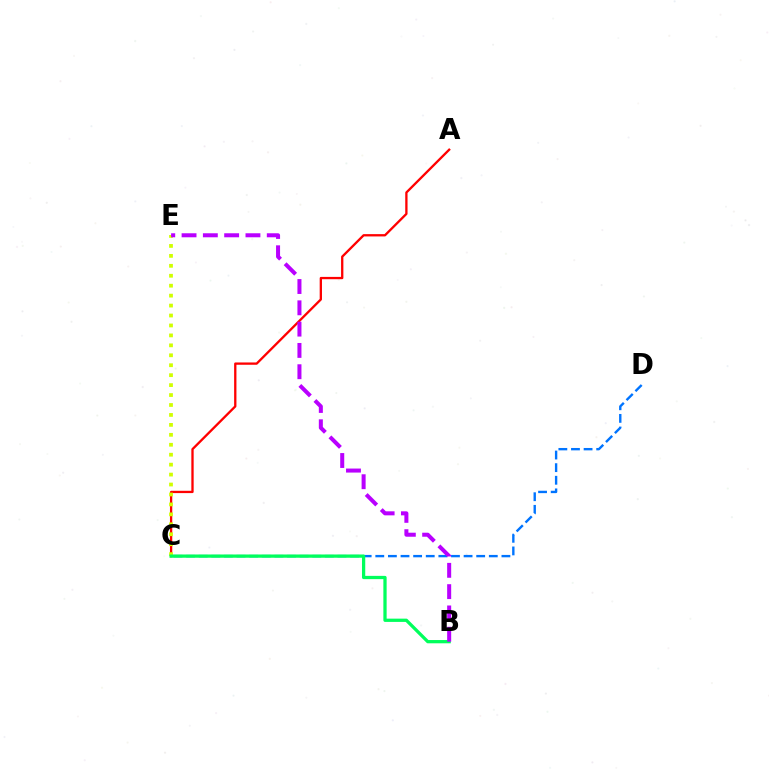{('A', 'C'): [{'color': '#ff0000', 'line_style': 'solid', 'thickness': 1.66}], ('C', 'D'): [{'color': '#0074ff', 'line_style': 'dashed', 'thickness': 1.71}], ('C', 'E'): [{'color': '#d1ff00', 'line_style': 'dotted', 'thickness': 2.7}], ('B', 'C'): [{'color': '#00ff5c', 'line_style': 'solid', 'thickness': 2.35}], ('B', 'E'): [{'color': '#b900ff', 'line_style': 'dashed', 'thickness': 2.89}]}